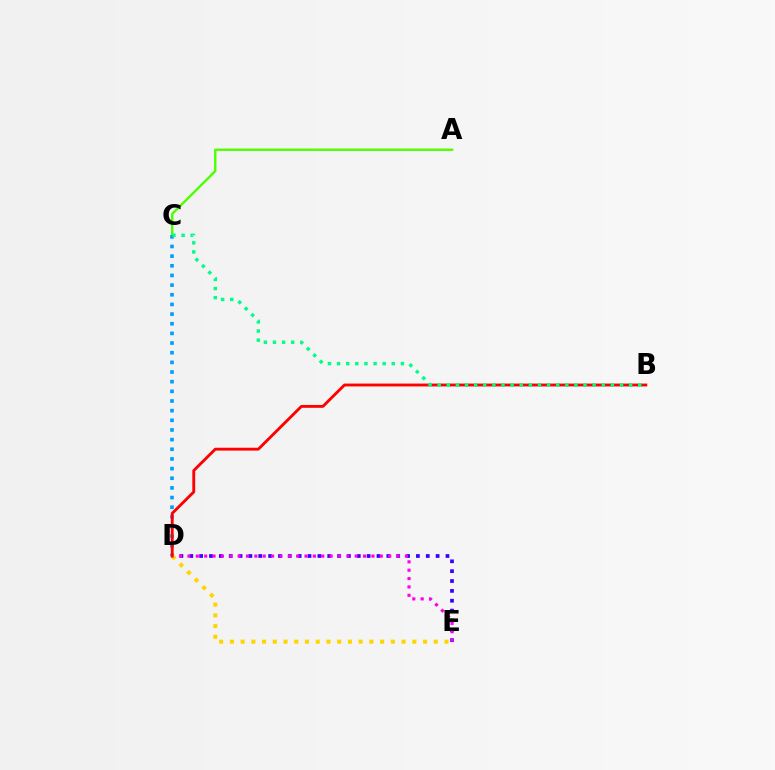{('D', 'E'): [{'color': '#3700ff', 'line_style': 'dotted', 'thickness': 2.68}, {'color': '#ff00ed', 'line_style': 'dotted', 'thickness': 2.27}, {'color': '#ffd500', 'line_style': 'dotted', 'thickness': 2.92}], ('A', 'C'): [{'color': '#4fff00', 'line_style': 'solid', 'thickness': 1.74}], ('C', 'D'): [{'color': '#009eff', 'line_style': 'dotted', 'thickness': 2.62}], ('B', 'D'): [{'color': '#ff0000', 'line_style': 'solid', 'thickness': 2.06}], ('B', 'C'): [{'color': '#00ff86', 'line_style': 'dotted', 'thickness': 2.48}]}